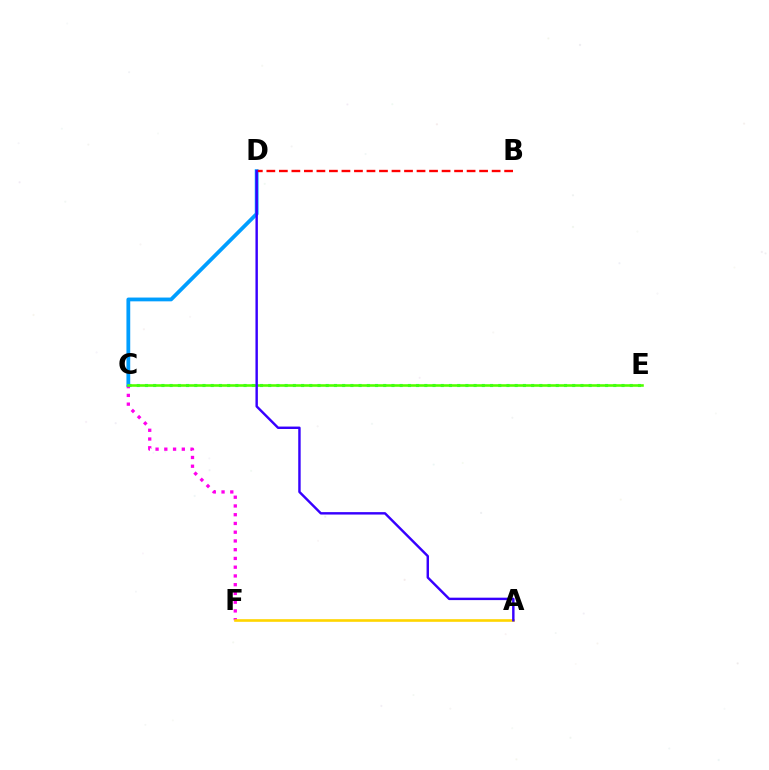{('C', 'E'): [{'color': '#00ff86', 'line_style': 'dotted', 'thickness': 2.23}, {'color': '#4fff00', 'line_style': 'solid', 'thickness': 1.86}], ('C', 'F'): [{'color': '#ff00ed', 'line_style': 'dotted', 'thickness': 2.38}], ('C', 'D'): [{'color': '#009eff', 'line_style': 'solid', 'thickness': 2.73}], ('B', 'D'): [{'color': '#ff0000', 'line_style': 'dashed', 'thickness': 1.7}], ('A', 'F'): [{'color': '#ffd500', 'line_style': 'solid', 'thickness': 1.9}], ('A', 'D'): [{'color': '#3700ff', 'line_style': 'solid', 'thickness': 1.75}]}